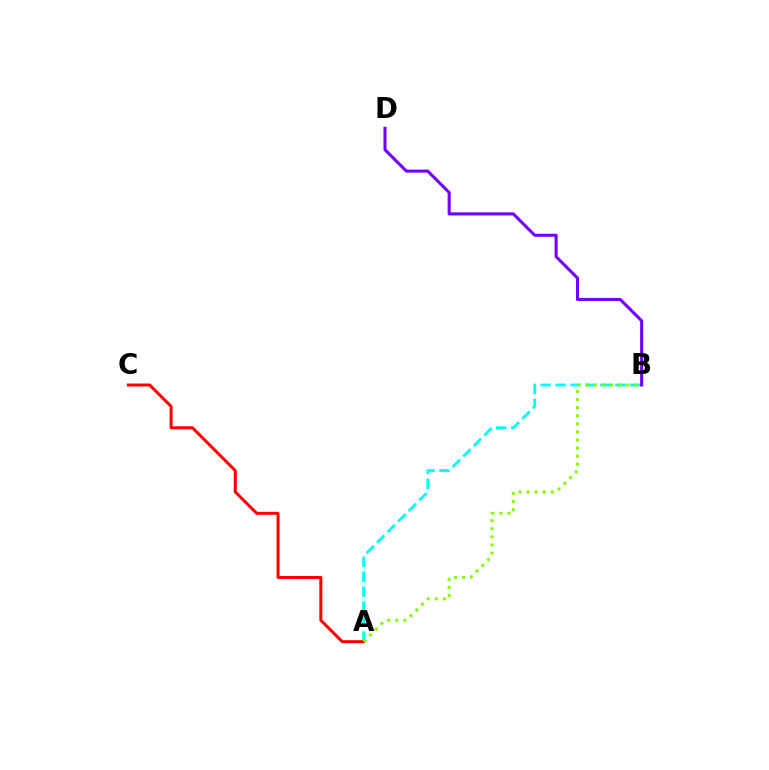{('A', 'B'): [{'color': '#00fff6', 'line_style': 'dashed', 'thickness': 2.03}, {'color': '#84ff00', 'line_style': 'dotted', 'thickness': 2.2}], ('A', 'C'): [{'color': '#ff0000', 'line_style': 'solid', 'thickness': 2.15}], ('B', 'D'): [{'color': '#7200ff', 'line_style': 'solid', 'thickness': 2.21}]}